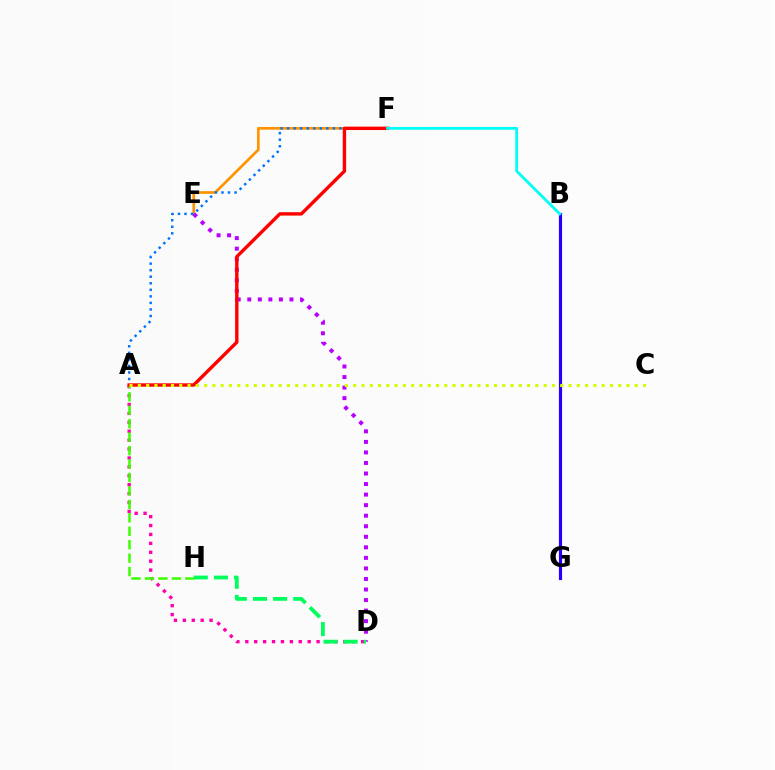{('B', 'G'): [{'color': '#2500ff', 'line_style': 'solid', 'thickness': 2.27}], ('A', 'D'): [{'color': '#ff00ac', 'line_style': 'dotted', 'thickness': 2.42}], ('A', 'H'): [{'color': '#3dff00', 'line_style': 'dashed', 'thickness': 1.83}], ('E', 'F'): [{'color': '#ff9400', 'line_style': 'solid', 'thickness': 1.96}], ('D', 'E'): [{'color': '#b900ff', 'line_style': 'dotted', 'thickness': 2.86}], ('A', 'F'): [{'color': '#0074ff', 'line_style': 'dotted', 'thickness': 1.78}, {'color': '#ff0000', 'line_style': 'solid', 'thickness': 2.44}], ('D', 'H'): [{'color': '#00ff5c', 'line_style': 'dashed', 'thickness': 2.74}], ('B', 'F'): [{'color': '#00fff6', 'line_style': 'solid', 'thickness': 2.01}], ('A', 'C'): [{'color': '#d1ff00', 'line_style': 'dotted', 'thickness': 2.25}]}